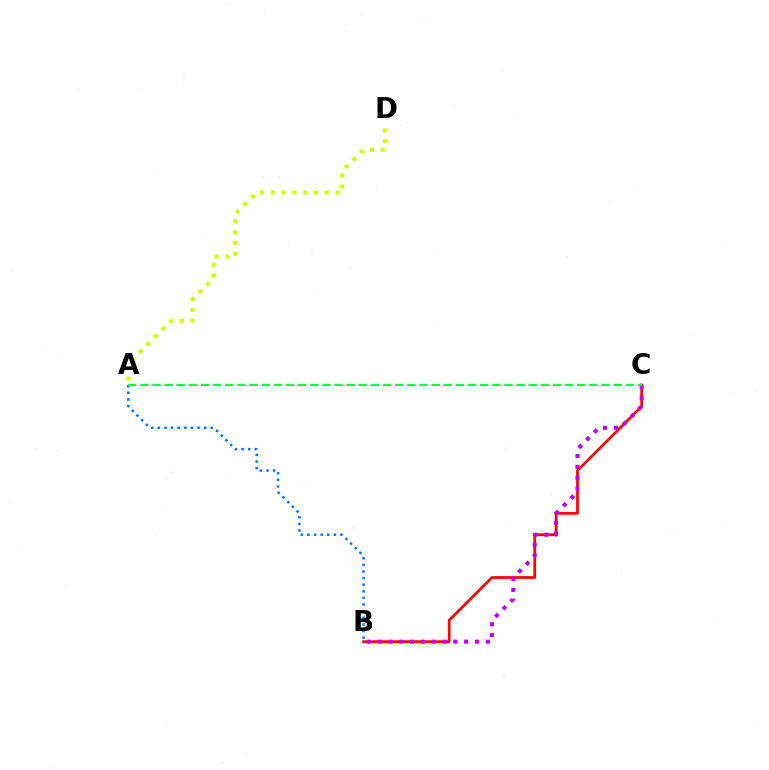{('B', 'C'): [{'color': '#ff0000', 'line_style': 'solid', 'thickness': 1.97}, {'color': '#b900ff', 'line_style': 'dotted', 'thickness': 2.94}], ('A', 'B'): [{'color': '#0074ff', 'line_style': 'dotted', 'thickness': 1.8}], ('A', 'C'): [{'color': '#00ff5c', 'line_style': 'dashed', 'thickness': 1.65}], ('A', 'D'): [{'color': '#d1ff00', 'line_style': 'dotted', 'thickness': 2.93}]}